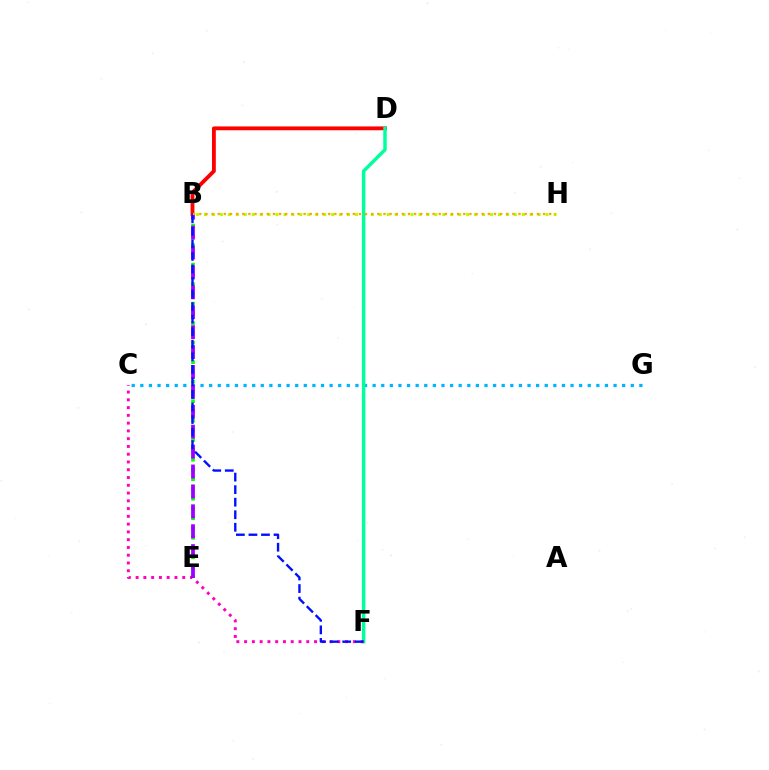{('C', 'G'): [{'color': '#00b5ff', 'line_style': 'dotted', 'thickness': 2.34}], ('B', 'H'): [{'color': '#b3ff00', 'line_style': 'dotted', 'thickness': 2.16}, {'color': '#ffa500', 'line_style': 'dotted', 'thickness': 1.67}], ('B', 'D'): [{'color': '#ff0000', 'line_style': 'solid', 'thickness': 2.76}], ('B', 'E'): [{'color': '#08ff00', 'line_style': 'dotted', 'thickness': 2.65}, {'color': '#9b00ff', 'line_style': 'dashed', 'thickness': 2.7}], ('D', 'F'): [{'color': '#00ff9d', 'line_style': 'solid', 'thickness': 2.49}], ('C', 'F'): [{'color': '#ff00bd', 'line_style': 'dotted', 'thickness': 2.11}], ('B', 'F'): [{'color': '#0010ff', 'line_style': 'dashed', 'thickness': 1.7}]}